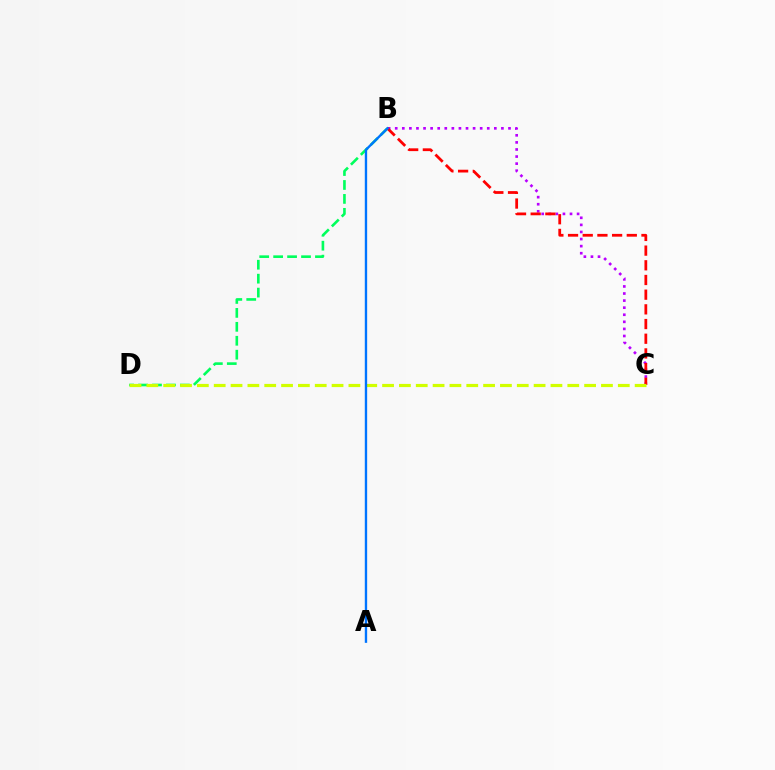{('B', 'C'): [{'color': '#b900ff', 'line_style': 'dotted', 'thickness': 1.92}, {'color': '#ff0000', 'line_style': 'dashed', 'thickness': 2.0}], ('B', 'D'): [{'color': '#00ff5c', 'line_style': 'dashed', 'thickness': 1.89}], ('C', 'D'): [{'color': '#d1ff00', 'line_style': 'dashed', 'thickness': 2.29}], ('A', 'B'): [{'color': '#0074ff', 'line_style': 'solid', 'thickness': 1.7}]}